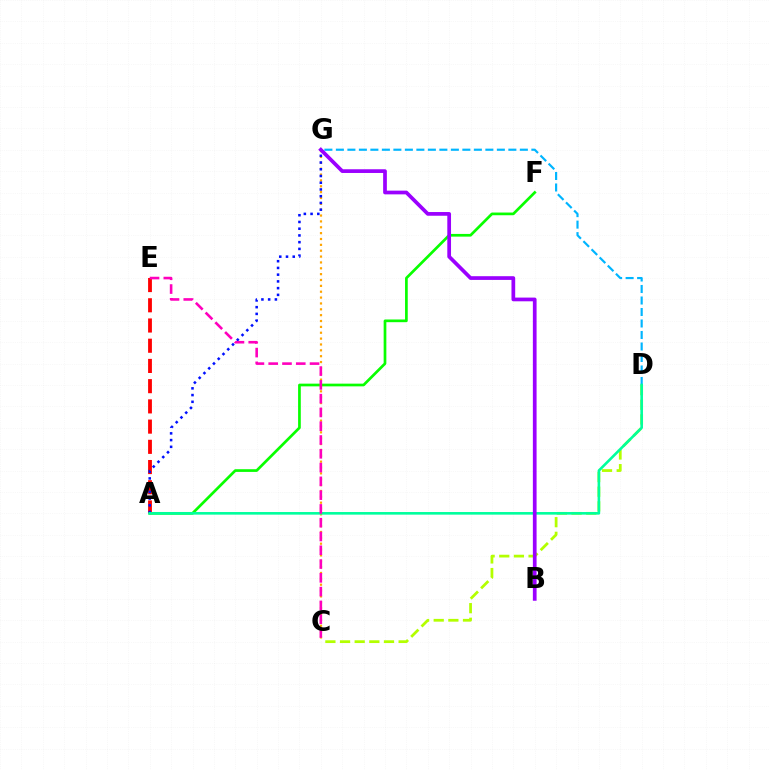{('A', 'F'): [{'color': '#08ff00', 'line_style': 'solid', 'thickness': 1.94}], ('C', 'G'): [{'color': '#ffa500', 'line_style': 'dotted', 'thickness': 1.59}], ('A', 'E'): [{'color': '#ff0000', 'line_style': 'dashed', 'thickness': 2.75}], ('C', 'D'): [{'color': '#b3ff00', 'line_style': 'dashed', 'thickness': 1.99}], ('A', 'G'): [{'color': '#0010ff', 'line_style': 'dotted', 'thickness': 1.83}], ('D', 'G'): [{'color': '#00b5ff', 'line_style': 'dashed', 'thickness': 1.56}], ('A', 'D'): [{'color': '#00ff9d', 'line_style': 'solid', 'thickness': 1.88}], ('C', 'E'): [{'color': '#ff00bd', 'line_style': 'dashed', 'thickness': 1.87}], ('B', 'G'): [{'color': '#9b00ff', 'line_style': 'solid', 'thickness': 2.68}]}